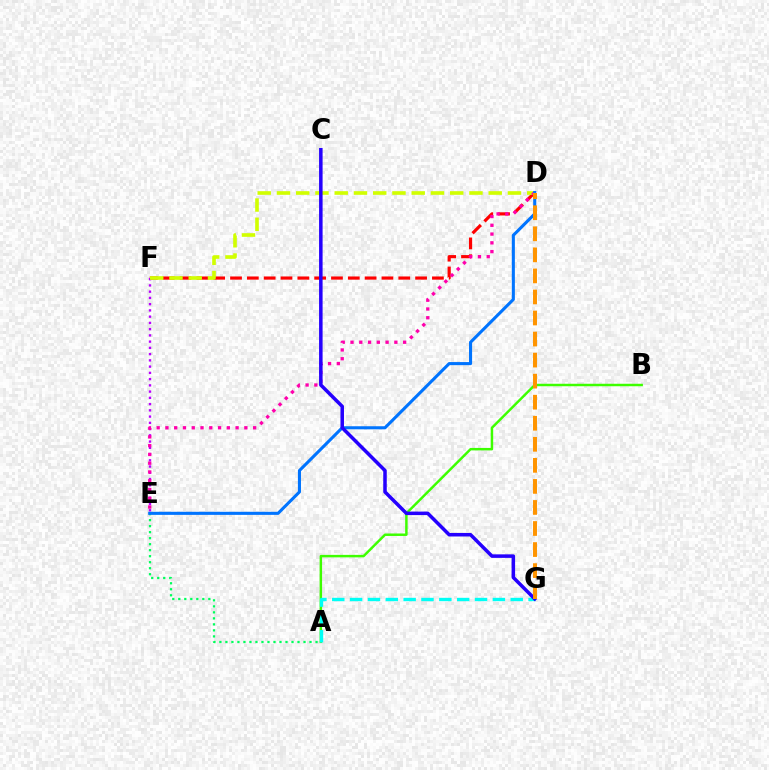{('A', 'B'): [{'color': '#3dff00', 'line_style': 'solid', 'thickness': 1.78}], ('D', 'F'): [{'color': '#ff0000', 'line_style': 'dashed', 'thickness': 2.29}, {'color': '#d1ff00', 'line_style': 'dashed', 'thickness': 2.62}], ('E', 'F'): [{'color': '#b900ff', 'line_style': 'dotted', 'thickness': 1.7}], ('A', 'E'): [{'color': '#00ff5c', 'line_style': 'dotted', 'thickness': 1.63}], ('A', 'G'): [{'color': '#00fff6', 'line_style': 'dashed', 'thickness': 2.42}], ('D', 'E'): [{'color': '#ff00ac', 'line_style': 'dotted', 'thickness': 2.38}, {'color': '#0074ff', 'line_style': 'solid', 'thickness': 2.22}], ('C', 'G'): [{'color': '#2500ff', 'line_style': 'solid', 'thickness': 2.53}], ('D', 'G'): [{'color': '#ff9400', 'line_style': 'dashed', 'thickness': 2.86}]}